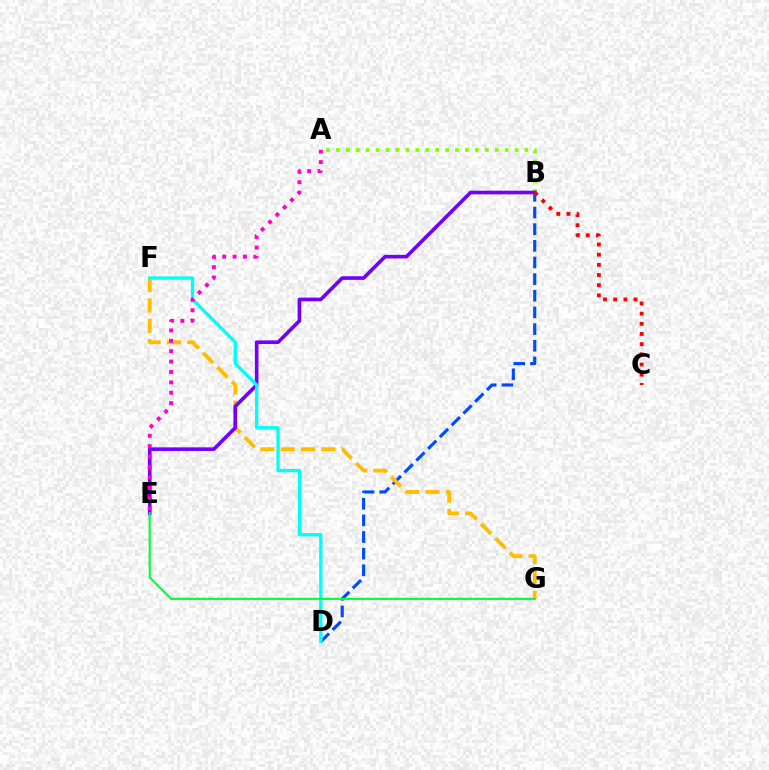{('B', 'D'): [{'color': '#004bff', 'line_style': 'dashed', 'thickness': 2.26}], ('A', 'B'): [{'color': '#84ff00', 'line_style': 'dotted', 'thickness': 2.7}], ('F', 'G'): [{'color': '#ffbd00', 'line_style': 'dashed', 'thickness': 2.76}], ('B', 'E'): [{'color': '#7200ff', 'line_style': 'solid', 'thickness': 2.62}], ('D', 'F'): [{'color': '#00fff6', 'line_style': 'solid', 'thickness': 2.4}], ('A', 'E'): [{'color': '#ff00cf', 'line_style': 'dotted', 'thickness': 2.82}], ('E', 'G'): [{'color': '#00ff39', 'line_style': 'solid', 'thickness': 1.52}], ('B', 'C'): [{'color': '#ff0000', 'line_style': 'dotted', 'thickness': 2.76}]}